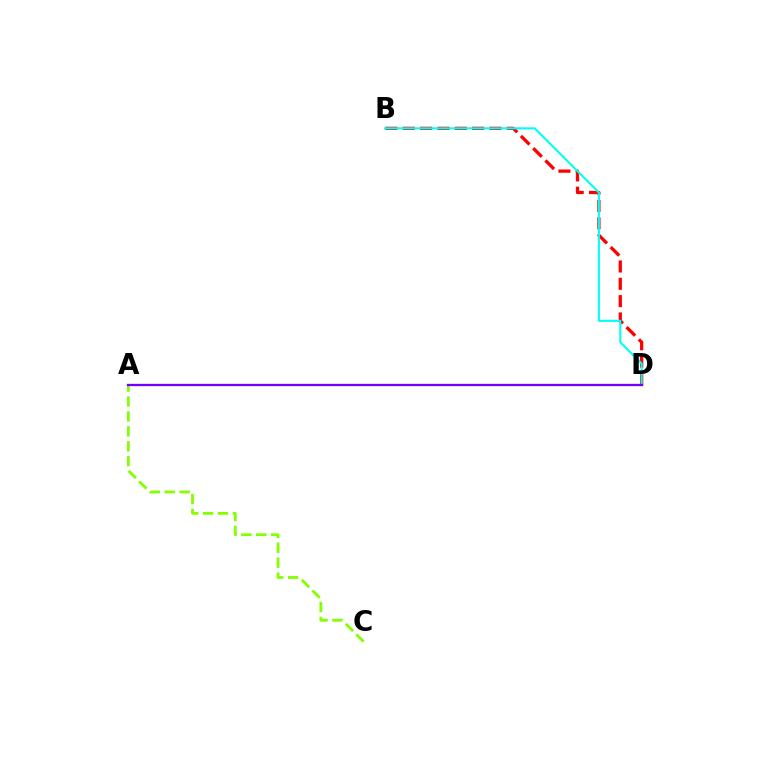{('A', 'C'): [{'color': '#84ff00', 'line_style': 'dashed', 'thickness': 2.03}], ('B', 'D'): [{'color': '#ff0000', 'line_style': 'dashed', 'thickness': 2.35}, {'color': '#00fff6', 'line_style': 'solid', 'thickness': 1.5}], ('A', 'D'): [{'color': '#7200ff', 'line_style': 'solid', 'thickness': 1.67}]}